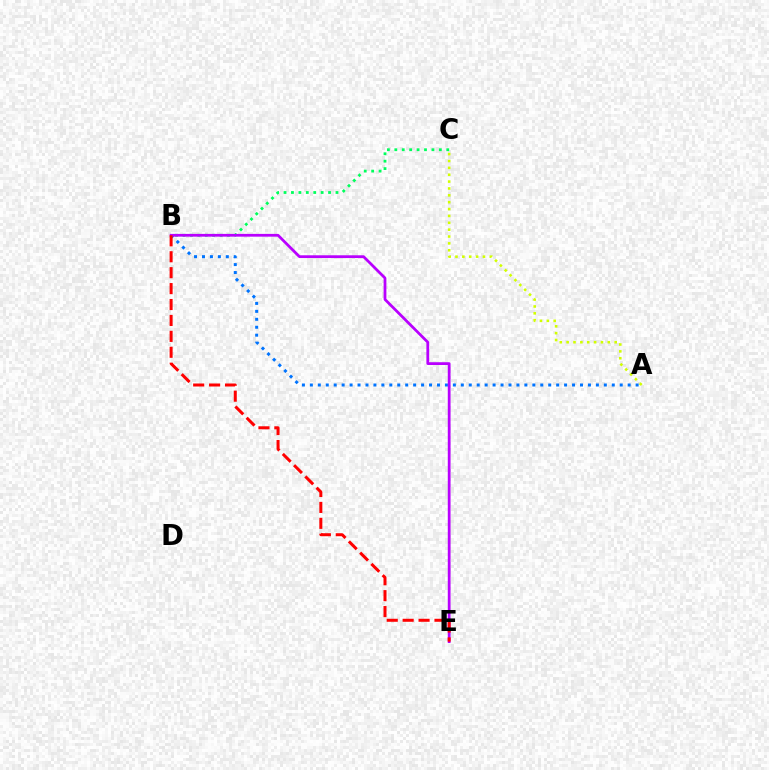{('A', 'B'): [{'color': '#0074ff', 'line_style': 'dotted', 'thickness': 2.16}], ('B', 'C'): [{'color': '#00ff5c', 'line_style': 'dotted', 'thickness': 2.02}], ('A', 'C'): [{'color': '#d1ff00', 'line_style': 'dotted', 'thickness': 1.87}], ('B', 'E'): [{'color': '#b900ff', 'line_style': 'solid', 'thickness': 1.99}, {'color': '#ff0000', 'line_style': 'dashed', 'thickness': 2.16}]}